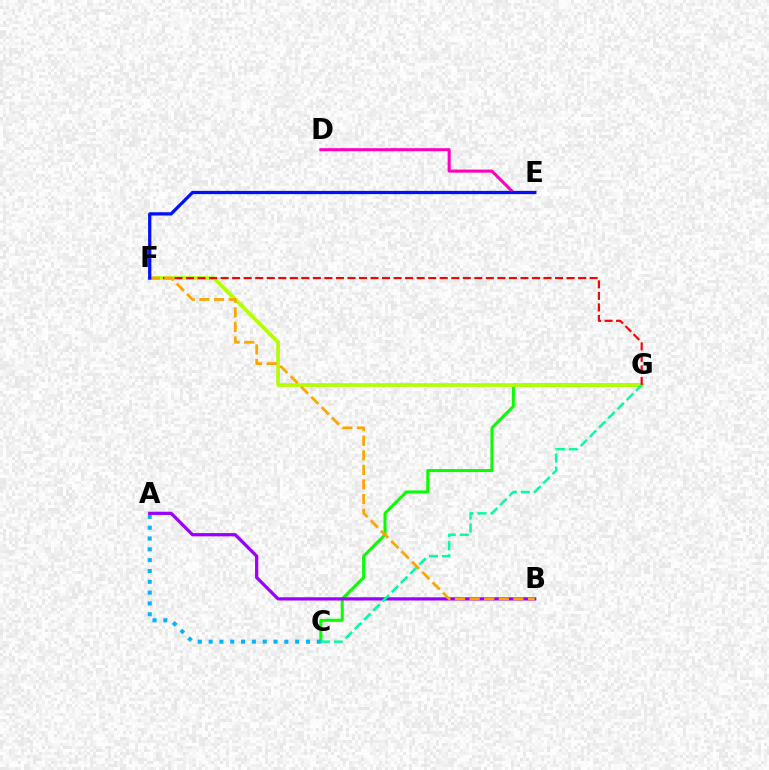{('D', 'E'): [{'color': '#ff00bd', 'line_style': 'solid', 'thickness': 2.21}], ('C', 'G'): [{'color': '#08ff00', 'line_style': 'solid', 'thickness': 2.17}, {'color': '#00ff9d', 'line_style': 'dashed', 'thickness': 1.77}], ('F', 'G'): [{'color': '#b3ff00', 'line_style': 'solid', 'thickness': 2.64}, {'color': '#ff0000', 'line_style': 'dashed', 'thickness': 1.57}], ('A', 'C'): [{'color': '#00b5ff', 'line_style': 'dotted', 'thickness': 2.94}], ('A', 'B'): [{'color': '#9b00ff', 'line_style': 'solid', 'thickness': 2.34}], ('B', 'F'): [{'color': '#ffa500', 'line_style': 'dashed', 'thickness': 1.98}], ('E', 'F'): [{'color': '#0010ff', 'line_style': 'solid', 'thickness': 2.34}]}